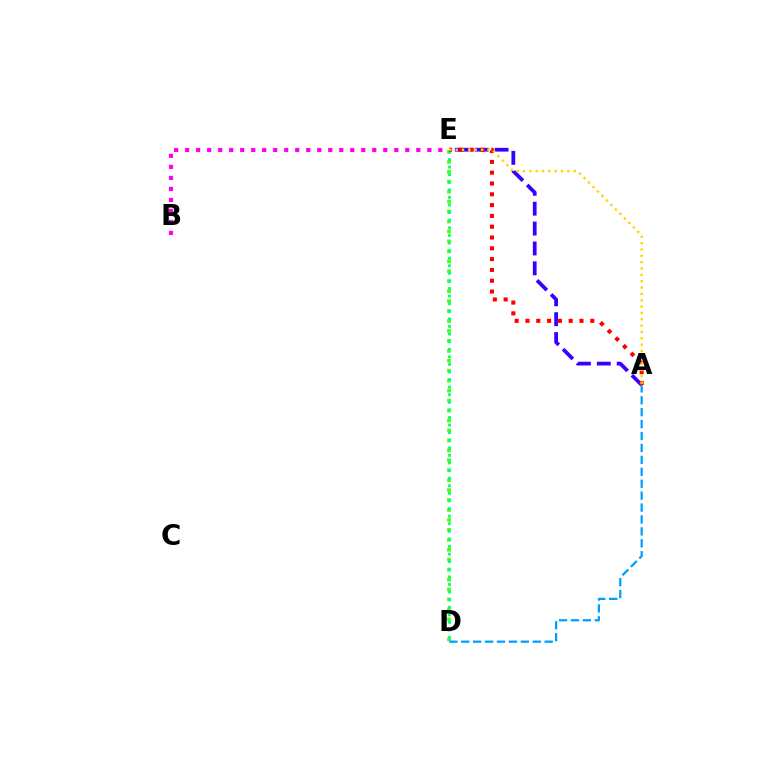{('A', 'E'): [{'color': '#3700ff', 'line_style': 'dashed', 'thickness': 2.7}, {'color': '#ff0000', 'line_style': 'dotted', 'thickness': 2.94}, {'color': '#ffd500', 'line_style': 'dotted', 'thickness': 1.72}], ('D', 'E'): [{'color': '#4fff00', 'line_style': 'dotted', 'thickness': 2.7}, {'color': '#00ff86', 'line_style': 'dotted', 'thickness': 2.06}], ('B', 'E'): [{'color': '#ff00ed', 'line_style': 'dotted', 'thickness': 2.99}], ('A', 'D'): [{'color': '#009eff', 'line_style': 'dashed', 'thickness': 1.62}]}